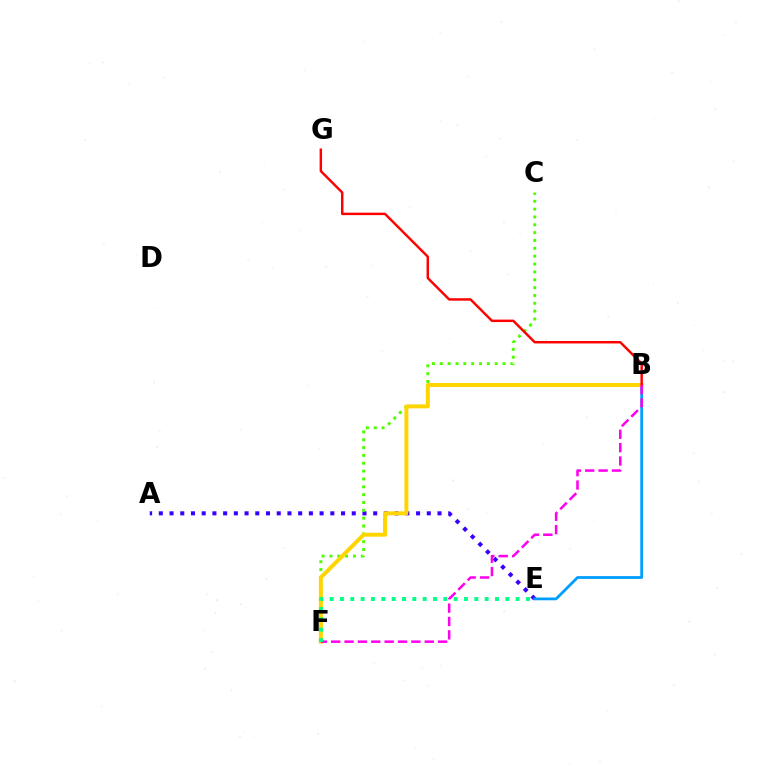{('A', 'E'): [{'color': '#3700ff', 'line_style': 'dotted', 'thickness': 2.91}], ('B', 'E'): [{'color': '#009eff', 'line_style': 'solid', 'thickness': 2.01}], ('C', 'F'): [{'color': '#4fff00', 'line_style': 'dotted', 'thickness': 2.13}], ('B', 'F'): [{'color': '#ffd500', 'line_style': 'solid', 'thickness': 2.86}, {'color': '#ff00ed', 'line_style': 'dashed', 'thickness': 1.82}], ('B', 'G'): [{'color': '#ff0000', 'line_style': 'solid', 'thickness': 1.76}], ('E', 'F'): [{'color': '#00ff86', 'line_style': 'dotted', 'thickness': 2.81}]}